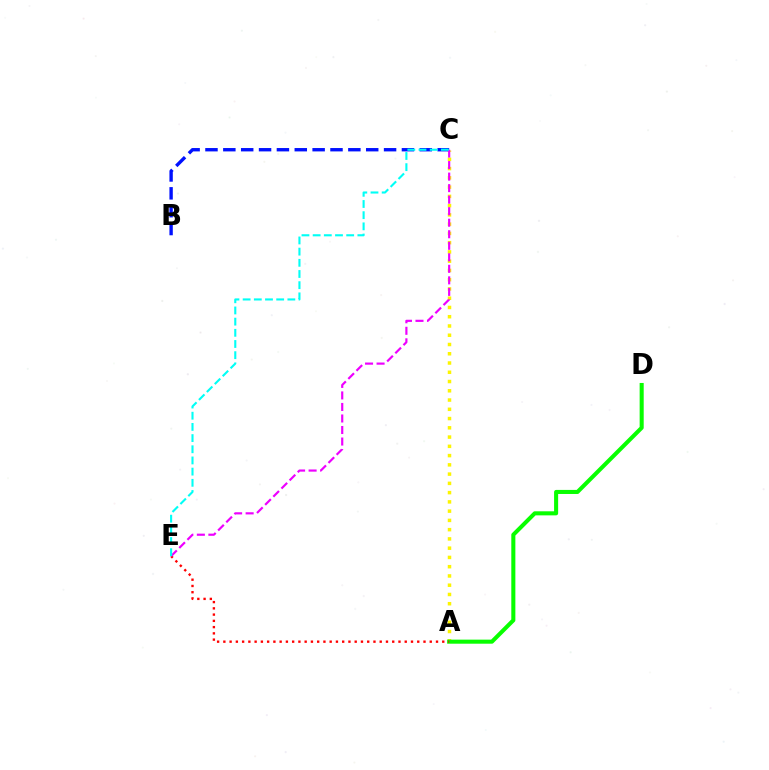{('A', 'C'): [{'color': '#fcf500', 'line_style': 'dotted', 'thickness': 2.52}], ('A', 'D'): [{'color': '#08ff00', 'line_style': 'solid', 'thickness': 2.92}], ('B', 'C'): [{'color': '#0010ff', 'line_style': 'dashed', 'thickness': 2.43}], ('A', 'E'): [{'color': '#ff0000', 'line_style': 'dotted', 'thickness': 1.7}], ('C', 'E'): [{'color': '#ee00ff', 'line_style': 'dashed', 'thickness': 1.57}, {'color': '#00fff6', 'line_style': 'dashed', 'thickness': 1.52}]}